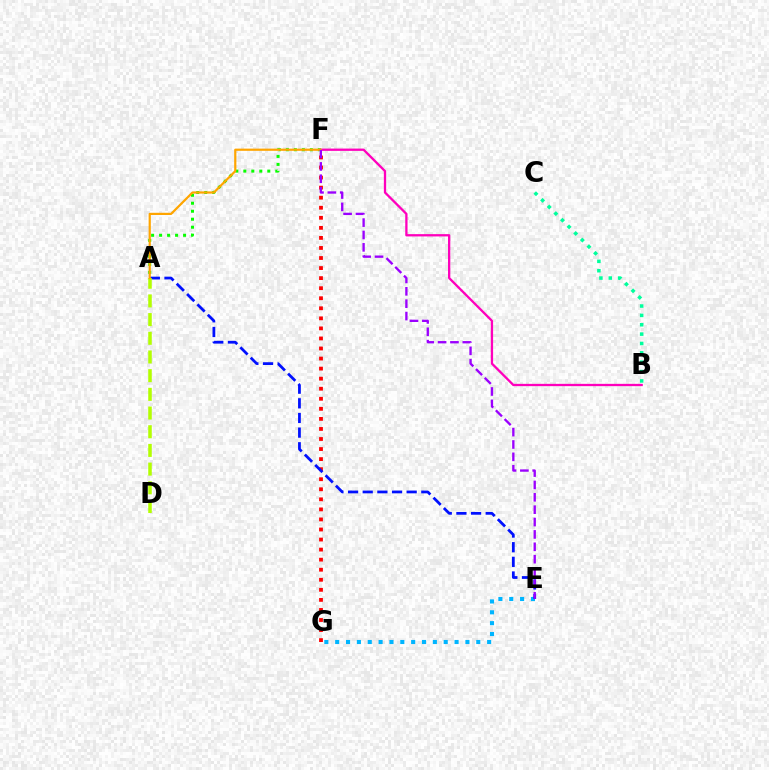{('A', 'F'): [{'color': '#08ff00', 'line_style': 'dotted', 'thickness': 2.17}, {'color': '#ffa500', 'line_style': 'solid', 'thickness': 1.59}], ('E', 'G'): [{'color': '#00b5ff', 'line_style': 'dotted', 'thickness': 2.95}], ('F', 'G'): [{'color': '#ff0000', 'line_style': 'dotted', 'thickness': 2.73}], ('B', 'F'): [{'color': '#ff00bd', 'line_style': 'solid', 'thickness': 1.66}], ('A', 'E'): [{'color': '#0010ff', 'line_style': 'dashed', 'thickness': 1.99}], ('A', 'D'): [{'color': '#b3ff00', 'line_style': 'dashed', 'thickness': 2.54}], ('B', 'C'): [{'color': '#00ff9d', 'line_style': 'dotted', 'thickness': 2.54}], ('E', 'F'): [{'color': '#9b00ff', 'line_style': 'dashed', 'thickness': 1.68}]}